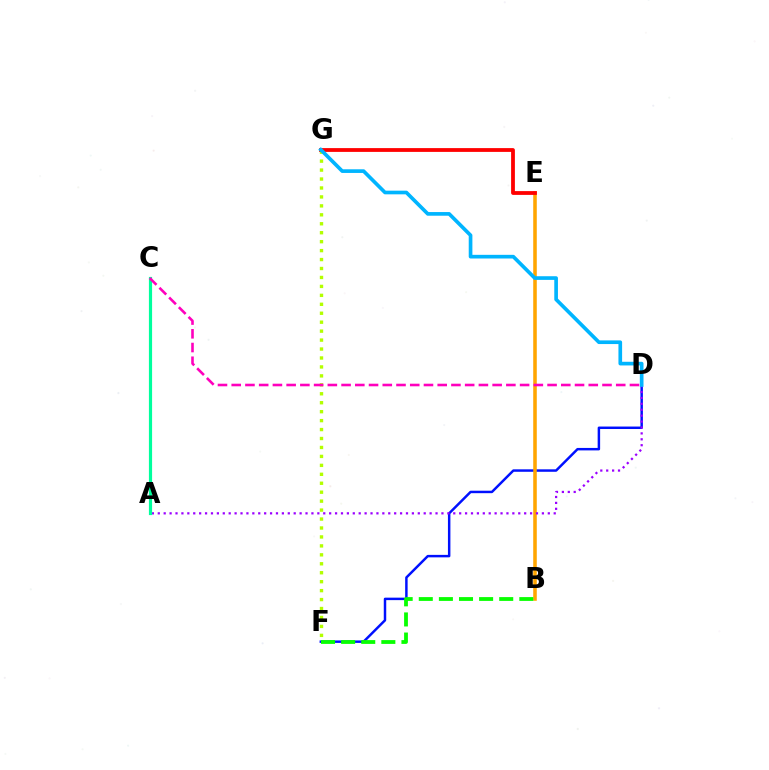{('D', 'F'): [{'color': '#0010ff', 'line_style': 'solid', 'thickness': 1.78}], ('B', 'E'): [{'color': '#ffa500', 'line_style': 'solid', 'thickness': 2.56}], ('A', 'D'): [{'color': '#9b00ff', 'line_style': 'dotted', 'thickness': 1.61}], ('F', 'G'): [{'color': '#b3ff00', 'line_style': 'dotted', 'thickness': 2.43}], ('A', 'C'): [{'color': '#00ff9d', 'line_style': 'solid', 'thickness': 2.29}], ('E', 'G'): [{'color': '#ff0000', 'line_style': 'solid', 'thickness': 2.73}], ('B', 'F'): [{'color': '#08ff00', 'line_style': 'dashed', 'thickness': 2.73}], ('D', 'G'): [{'color': '#00b5ff', 'line_style': 'solid', 'thickness': 2.64}], ('C', 'D'): [{'color': '#ff00bd', 'line_style': 'dashed', 'thickness': 1.87}]}